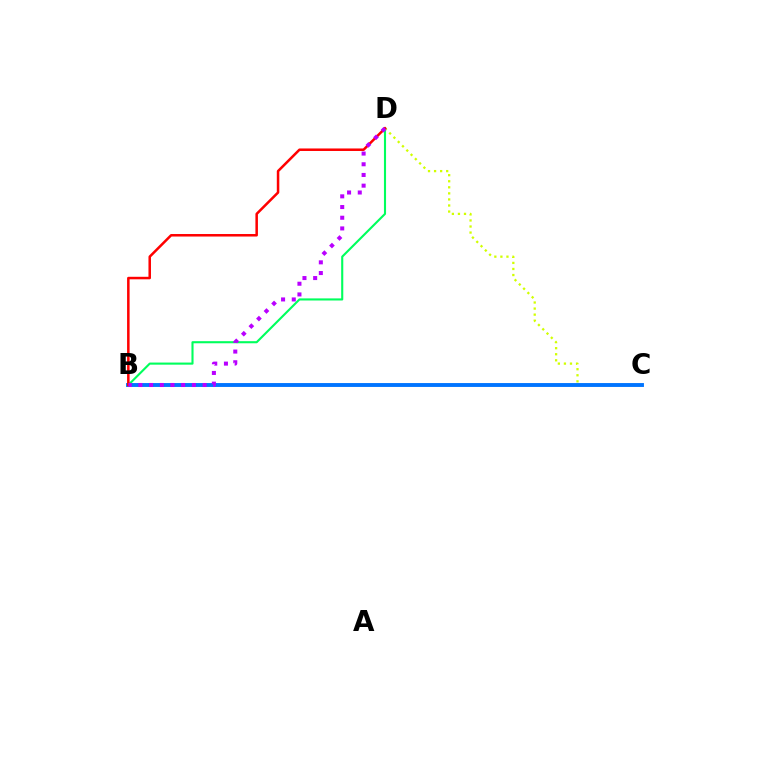{('C', 'D'): [{'color': '#d1ff00', 'line_style': 'dotted', 'thickness': 1.65}], ('B', 'D'): [{'color': '#00ff5c', 'line_style': 'solid', 'thickness': 1.52}, {'color': '#ff0000', 'line_style': 'solid', 'thickness': 1.81}, {'color': '#b900ff', 'line_style': 'dotted', 'thickness': 2.91}], ('B', 'C'): [{'color': '#0074ff', 'line_style': 'solid', 'thickness': 2.8}]}